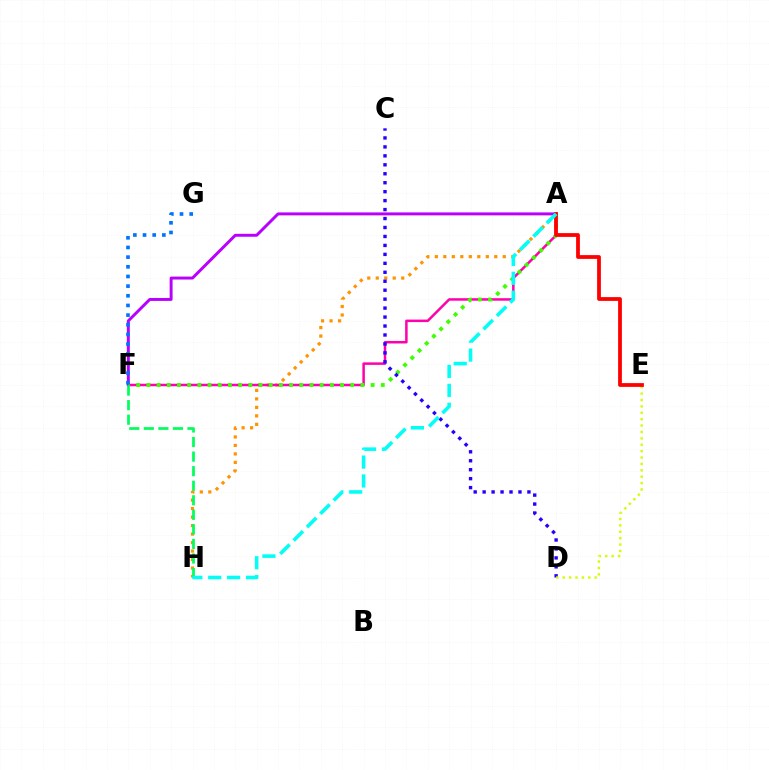{('A', 'H'): [{'color': '#ff9400', 'line_style': 'dotted', 'thickness': 2.31}, {'color': '#00fff6', 'line_style': 'dashed', 'thickness': 2.57}], ('A', 'F'): [{'color': '#ff00ac', 'line_style': 'solid', 'thickness': 1.8}, {'color': '#b900ff', 'line_style': 'solid', 'thickness': 2.12}, {'color': '#3dff00', 'line_style': 'dotted', 'thickness': 2.77}], ('F', 'G'): [{'color': '#0074ff', 'line_style': 'dotted', 'thickness': 2.63}], ('C', 'D'): [{'color': '#2500ff', 'line_style': 'dotted', 'thickness': 2.43}], ('F', 'H'): [{'color': '#00ff5c', 'line_style': 'dashed', 'thickness': 1.98}], ('D', 'E'): [{'color': '#d1ff00', 'line_style': 'dotted', 'thickness': 1.74}], ('A', 'E'): [{'color': '#ff0000', 'line_style': 'solid', 'thickness': 2.72}]}